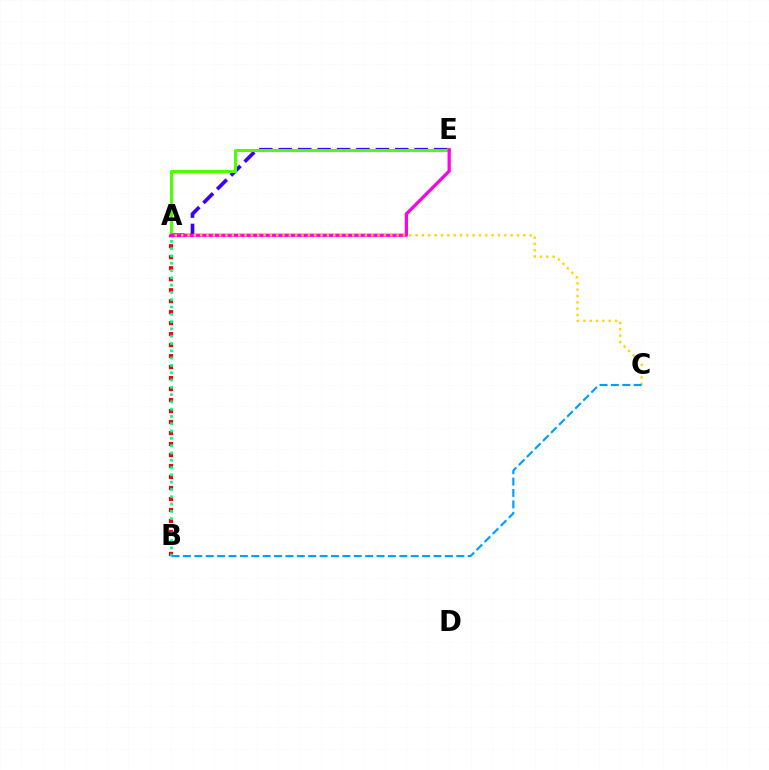{('A', 'B'): [{'color': '#ff0000', 'line_style': 'dotted', 'thickness': 2.99}, {'color': '#00ff86', 'line_style': 'dotted', 'thickness': 1.98}], ('A', 'E'): [{'color': '#3700ff', 'line_style': 'dashed', 'thickness': 2.64}, {'color': '#4fff00', 'line_style': 'solid', 'thickness': 2.17}, {'color': '#ff00ed', 'line_style': 'solid', 'thickness': 2.34}], ('A', 'C'): [{'color': '#ffd500', 'line_style': 'dotted', 'thickness': 1.72}], ('B', 'C'): [{'color': '#009eff', 'line_style': 'dashed', 'thickness': 1.55}]}